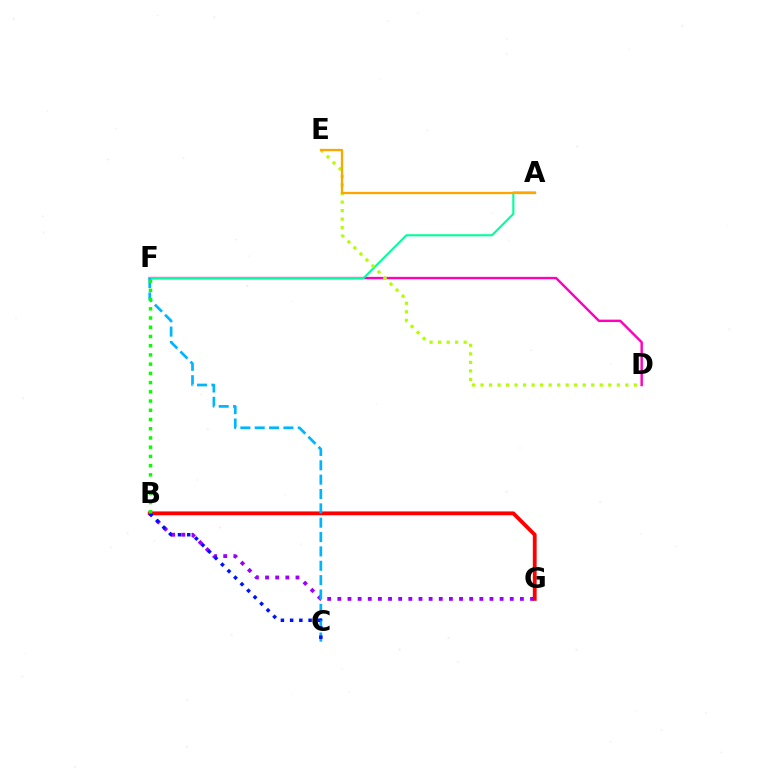{('B', 'G'): [{'color': '#ff0000', 'line_style': 'solid', 'thickness': 2.75}, {'color': '#9b00ff', 'line_style': 'dotted', 'thickness': 2.76}], ('D', 'F'): [{'color': '#ff00bd', 'line_style': 'solid', 'thickness': 1.74}], ('A', 'F'): [{'color': '#00ff9d', 'line_style': 'solid', 'thickness': 1.52}], ('C', 'F'): [{'color': '#00b5ff', 'line_style': 'dashed', 'thickness': 1.95}], ('D', 'E'): [{'color': '#b3ff00', 'line_style': 'dotted', 'thickness': 2.31}], ('A', 'E'): [{'color': '#ffa500', 'line_style': 'solid', 'thickness': 1.64}], ('B', 'C'): [{'color': '#0010ff', 'line_style': 'dotted', 'thickness': 2.51}], ('B', 'F'): [{'color': '#08ff00', 'line_style': 'dotted', 'thickness': 2.51}]}